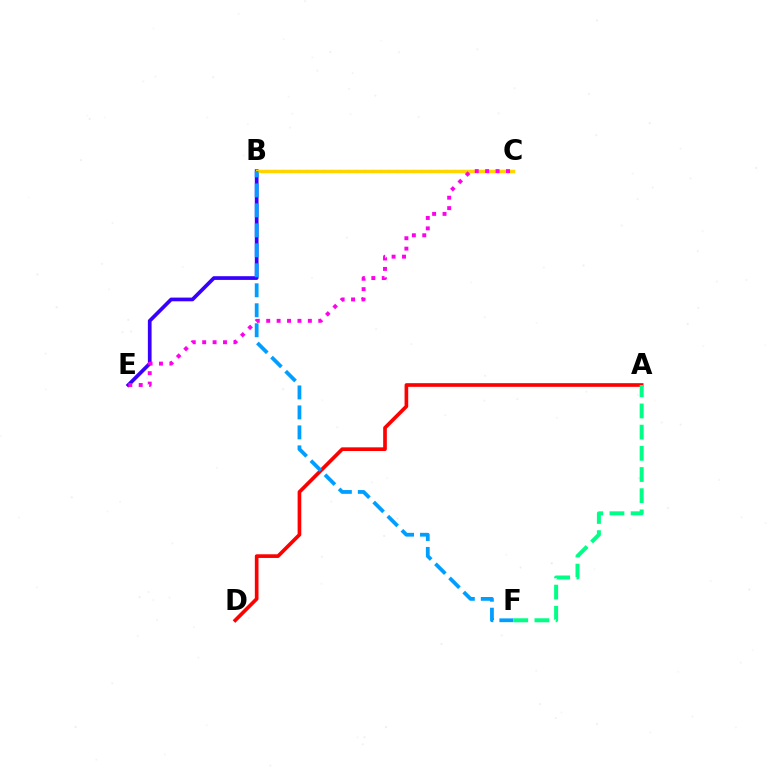{('B', 'C'): [{'color': '#4fff00', 'line_style': 'dotted', 'thickness': 2.22}, {'color': '#ffd500', 'line_style': 'solid', 'thickness': 2.51}], ('B', 'E'): [{'color': '#3700ff', 'line_style': 'solid', 'thickness': 2.67}], ('C', 'E'): [{'color': '#ff00ed', 'line_style': 'dotted', 'thickness': 2.83}], ('A', 'D'): [{'color': '#ff0000', 'line_style': 'solid', 'thickness': 2.63}], ('B', 'F'): [{'color': '#009eff', 'line_style': 'dashed', 'thickness': 2.71}], ('A', 'F'): [{'color': '#00ff86', 'line_style': 'dashed', 'thickness': 2.88}]}